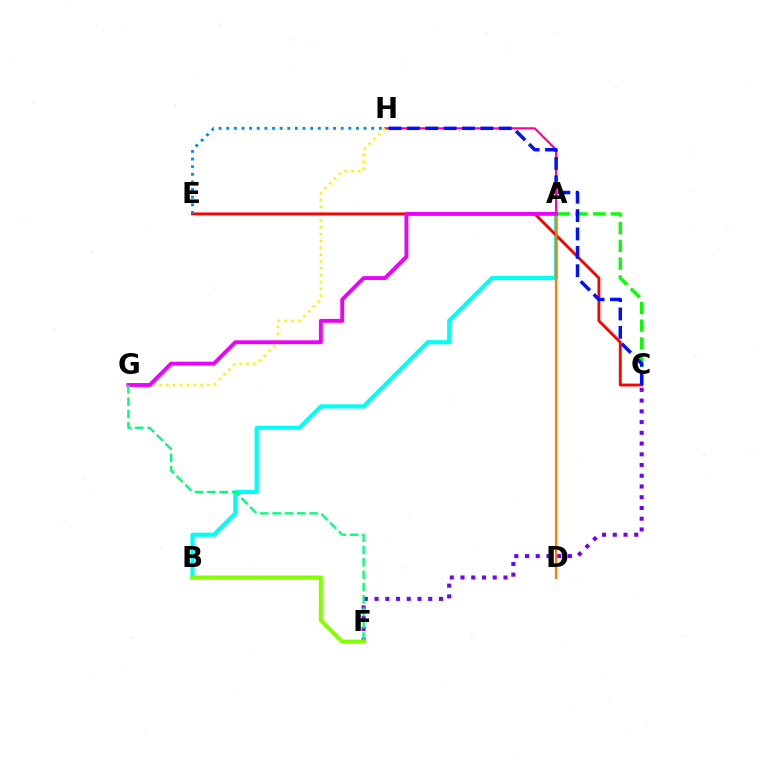{('C', 'F'): [{'color': '#7200ff', 'line_style': 'dotted', 'thickness': 2.92}], ('A', 'H'): [{'color': '#ff0094', 'line_style': 'solid', 'thickness': 1.54}], ('G', 'H'): [{'color': '#fcf500', 'line_style': 'dotted', 'thickness': 1.86}], ('A', 'B'): [{'color': '#00fff6', 'line_style': 'solid', 'thickness': 2.98}], ('C', 'E'): [{'color': '#ff0000', 'line_style': 'solid', 'thickness': 2.06}], ('A', 'C'): [{'color': '#08ff00', 'line_style': 'dashed', 'thickness': 2.41}], ('E', 'H'): [{'color': '#008cff', 'line_style': 'dotted', 'thickness': 2.07}], ('A', 'D'): [{'color': '#ff7c00', 'line_style': 'solid', 'thickness': 1.59}], ('A', 'G'): [{'color': '#ee00ff', 'line_style': 'solid', 'thickness': 2.78}], ('F', 'G'): [{'color': '#00ff74', 'line_style': 'dashed', 'thickness': 1.68}], ('B', 'F'): [{'color': '#84ff00', 'line_style': 'solid', 'thickness': 2.91}], ('C', 'H'): [{'color': '#0010ff', 'line_style': 'dashed', 'thickness': 2.5}]}